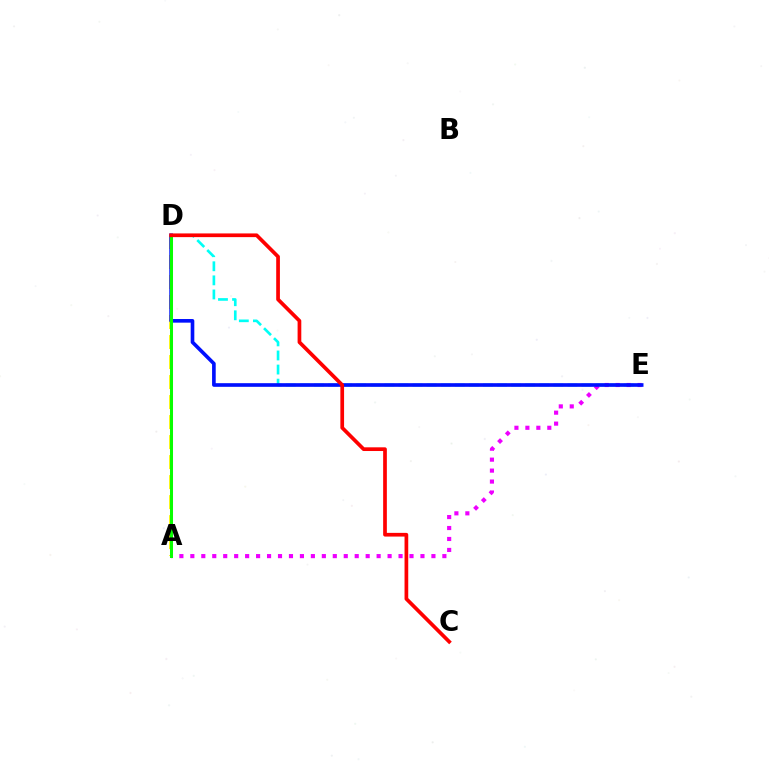{('A', 'D'): [{'color': '#fcf500', 'line_style': 'dashed', 'thickness': 2.72}, {'color': '#08ff00', 'line_style': 'solid', 'thickness': 2.18}], ('D', 'E'): [{'color': '#00fff6', 'line_style': 'dashed', 'thickness': 1.91}, {'color': '#0010ff', 'line_style': 'solid', 'thickness': 2.62}], ('A', 'E'): [{'color': '#ee00ff', 'line_style': 'dotted', 'thickness': 2.98}], ('C', 'D'): [{'color': '#ff0000', 'line_style': 'solid', 'thickness': 2.67}]}